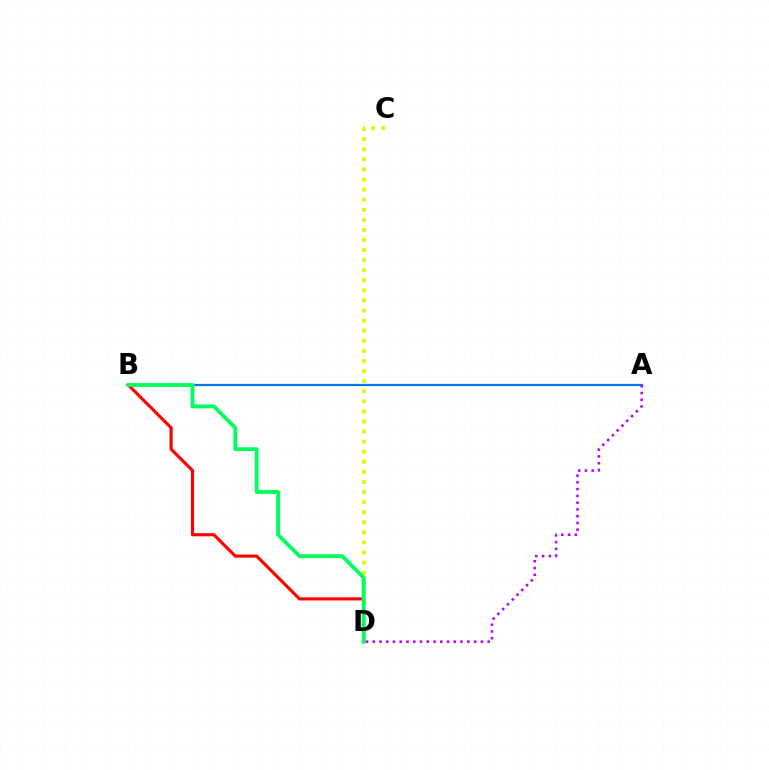{('C', 'D'): [{'color': '#d1ff00', 'line_style': 'dotted', 'thickness': 2.74}], ('B', 'D'): [{'color': '#ff0000', 'line_style': 'solid', 'thickness': 2.25}, {'color': '#00ff5c', 'line_style': 'solid', 'thickness': 2.76}], ('A', 'B'): [{'color': '#0074ff', 'line_style': 'solid', 'thickness': 1.61}], ('A', 'D'): [{'color': '#b900ff', 'line_style': 'dotted', 'thickness': 1.84}]}